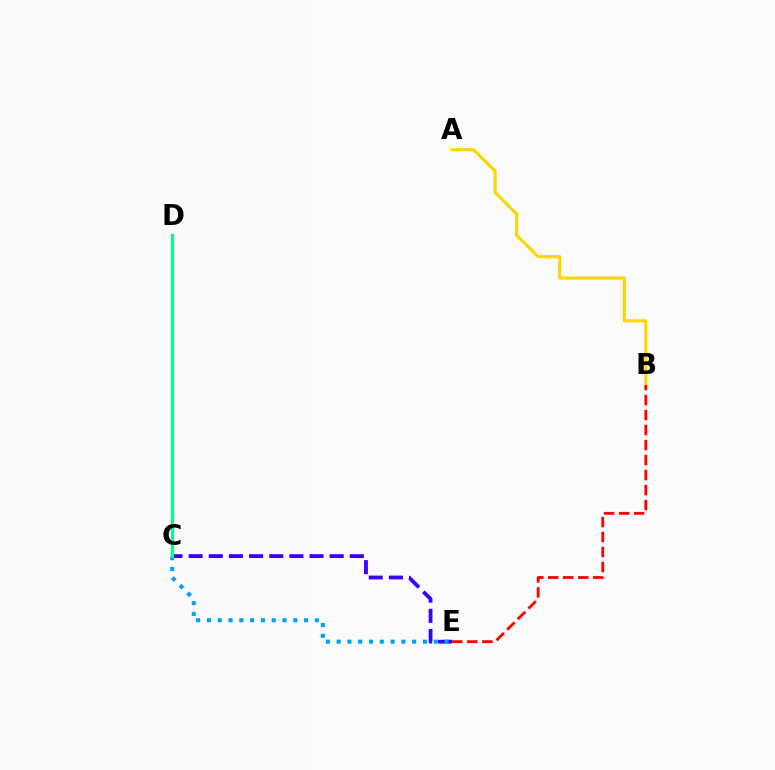{('C', 'D'): [{'color': '#ff00ed', 'line_style': 'solid', 'thickness': 2.27}, {'color': '#4fff00', 'line_style': 'dashed', 'thickness': 2.0}, {'color': '#00ff86', 'line_style': 'solid', 'thickness': 2.22}], ('C', 'E'): [{'color': '#3700ff', 'line_style': 'dashed', 'thickness': 2.74}, {'color': '#009eff', 'line_style': 'dotted', 'thickness': 2.93}], ('A', 'B'): [{'color': '#ffd500', 'line_style': 'solid', 'thickness': 2.24}], ('B', 'E'): [{'color': '#ff0000', 'line_style': 'dashed', 'thickness': 2.04}]}